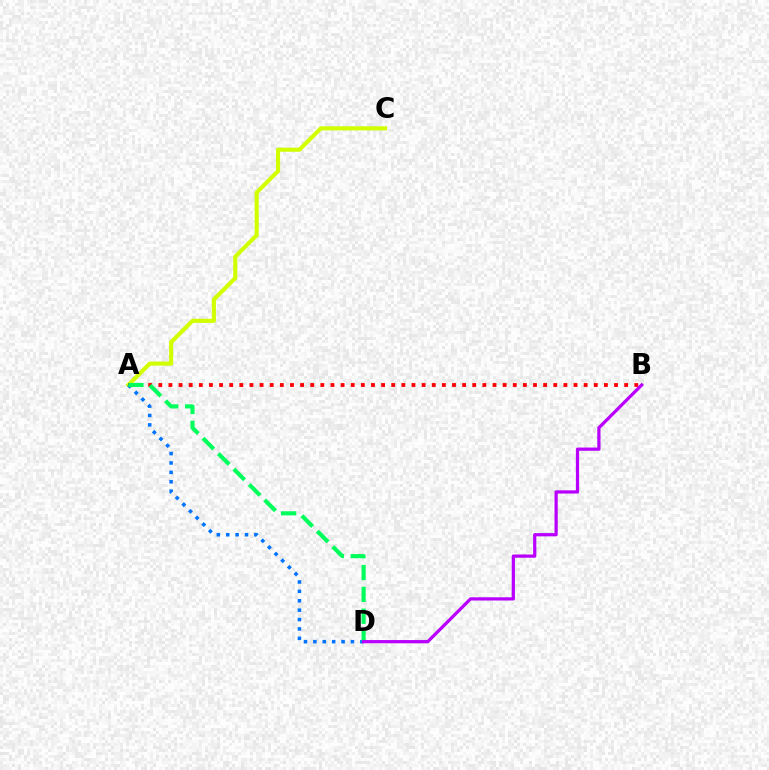{('A', 'C'): [{'color': '#d1ff00', 'line_style': 'solid', 'thickness': 2.96}], ('A', 'B'): [{'color': '#ff0000', 'line_style': 'dotted', 'thickness': 2.75}], ('A', 'D'): [{'color': '#0074ff', 'line_style': 'dotted', 'thickness': 2.55}, {'color': '#00ff5c', 'line_style': 'dashed', 'thickness': 2.97}], ('B', 'D'): [{'color': '#b900ff', 'line_style': 'solid', 'thickness': 2.32}]}